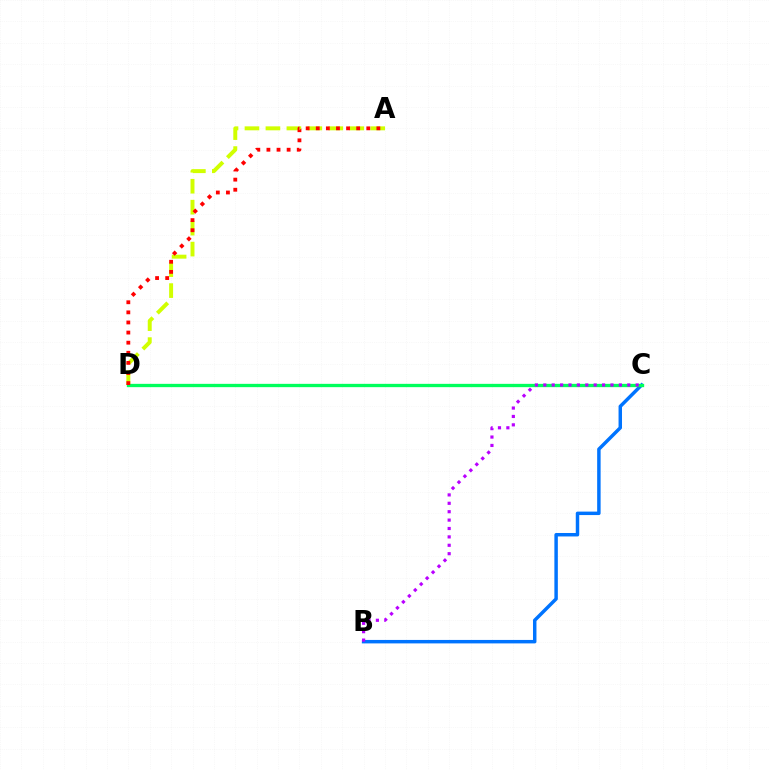{('A', 'D'): [{'color': '#d1ff00', 'line_style': 'dashed', 'thickness': 2.85}, {'color': '#ff0000', 'line_style': 'dotted', 'thickness': 2.75}], ('B', 'C'): [{'color': '#0074ff', 'line_style': 'solid', 'thickness': 2.49}, {'color': '#b900ff', 'line_style': 'dotted', 'thickness': 2.28}], ('C', 'D'): [{'color': '#00ff5c', 'line_style': 'solid', 'thickness': 2.39}]}